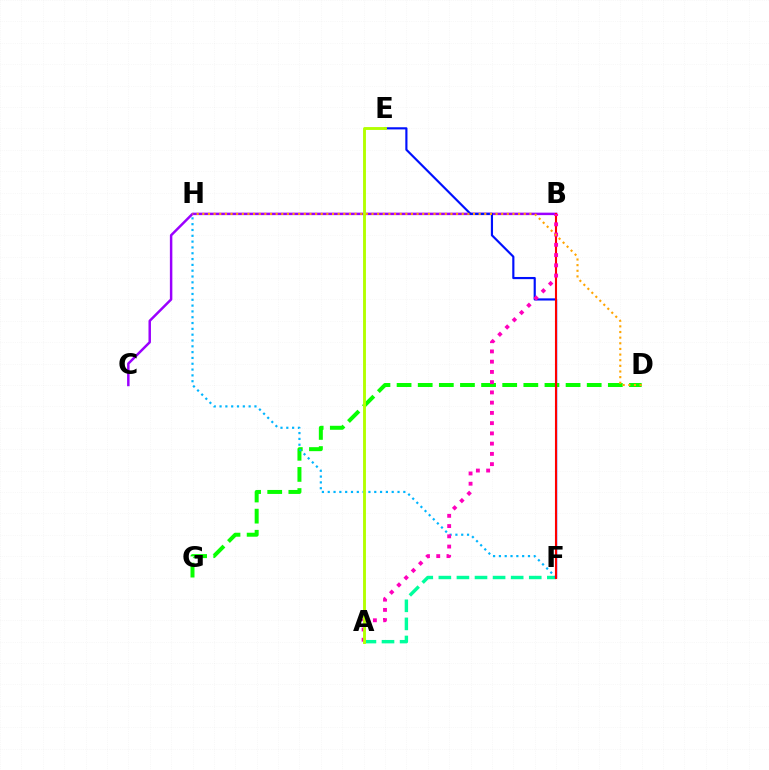{('B', 'C'): [{'color': '#9b00ff', 'line_style': 'solid', 'thickness': 1.78}], ('E', 'F'): [{'color': '#0010ff', 'line_style': 'solid', 'thickness': 1.56}], ('A', 'F'): [{'color': '#00ff9d', 'line_style': 'dashed', 'thickness': 2.46}], ('D', 'G'): [{'color': '#08ff00', 'line_style': 'dashed', 'thickness': 2.87}], ('F', 'H'): [{'color': '#00b5ff', 'line_style': 'dotted', 'thickness': 1.58}], ('B', 'F'): [{'color': '#ff0000', 'line_style': 'solid', 'thickness': 1.51}], ('A', 'B'): [{'color': '#ff00bd', 'line_style': 'dotted', 'thickness': 2.78}], ('D', 'H'): [{'color': '#ffa500', 'line_style': 'dotted', 'thickness': 1.53}], ('A', 'E'): [{'color': '#b3ff00', 'line_style': 'solid', 'thickness': 2.08}]}